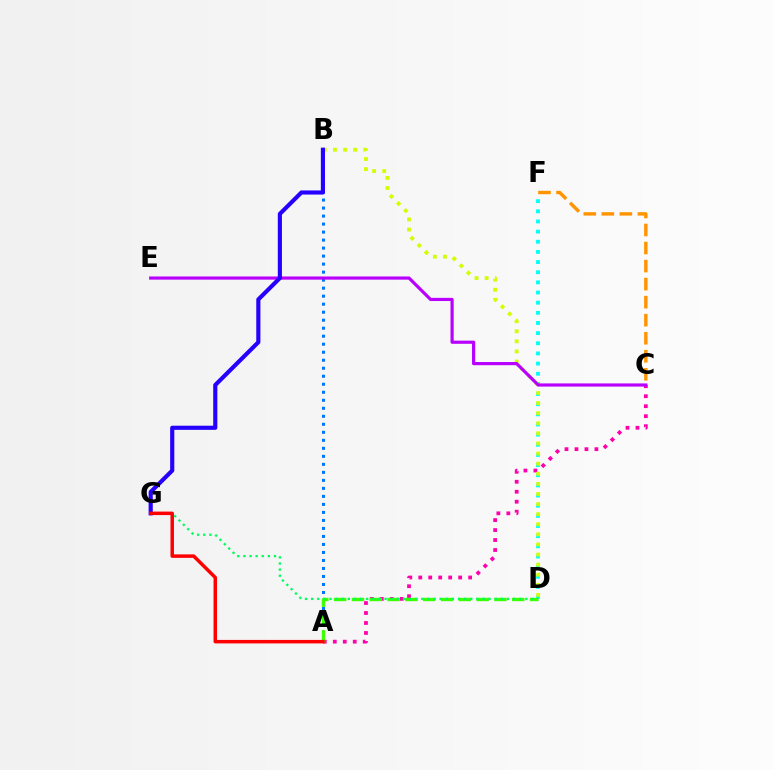{('A', 'C'): [{'color': '#ff00ac', 'line_style': 'dotted', 'thickness': 2.71}], ('D', 'F'): [{'color': '#00fff6', 'line_style': 'dotted', 'thickness': 2.76}], ('B', 'D'): [{'color': '#d1ff00', 'line_style': 'dotted', 'thickness': 2.74}], ('A', 'B'): [{'color': '#0074ff', 'line_style': 'dotted', 'thickness': 2.18}], ('A', 'D'): [{'color': '#3dff00', 'line_style': 'dashed', 'thickness': 2.42}], ('C', 'E'): [{'color': '#b900ff', 'line_style': 'solid', 'thickness': 2.28}], ('B', 'G'): [{'color': '#2500ff', 'line_style': 'solid', 'thickness': 2.98}], ('C', 'F'): [{'color': '#ff9400', 'line_style': 'dashed', 'thickness': 2.45}], ('D', 'G'): [{'color': '#00ff5c', 'line_style': 'dotted', 'thickness': 1.66}], ('A', 'G'): [{'color': '#ff0000', 'line_style': 'solid', 'thickness': 2.51}]}